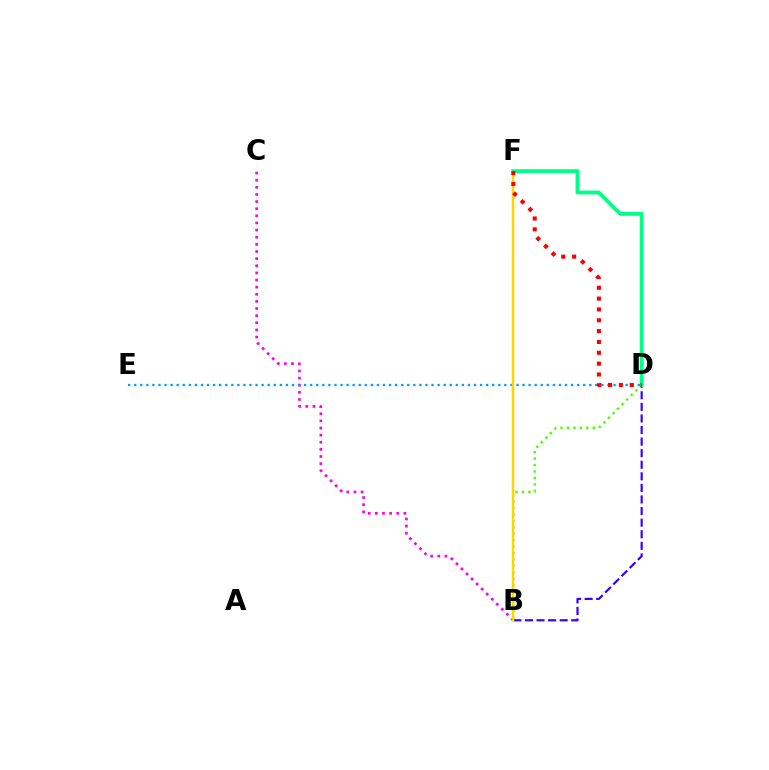{('B', 'D'): [{'color': '#4fff00', 'line_style': 'dotted', 'thickness': 1.75}, {'color': '#3700ff', 'line_style': 'dashed', 'thickness': 1.57}], ('B', 'C'): [{'color': '#ff00ed', 'line_style': 'dotted', 'thickness': 1.94}], ('D', 'E'): [{'color': '#009eff', 'line_style': 'dotted', 'thickness': 1.65}], ('B', 'F'): [{'color': '#ffd500', 'line_style': 'solid', 'thickness': 1.8}], ('D', 'F'): [{'color': '#00ff86', 'line_style': 'solid', 'thickness': 2.76}, {'color': '#ff0000', 'line_style': 'dotted', 'thickness': 2.94}]}